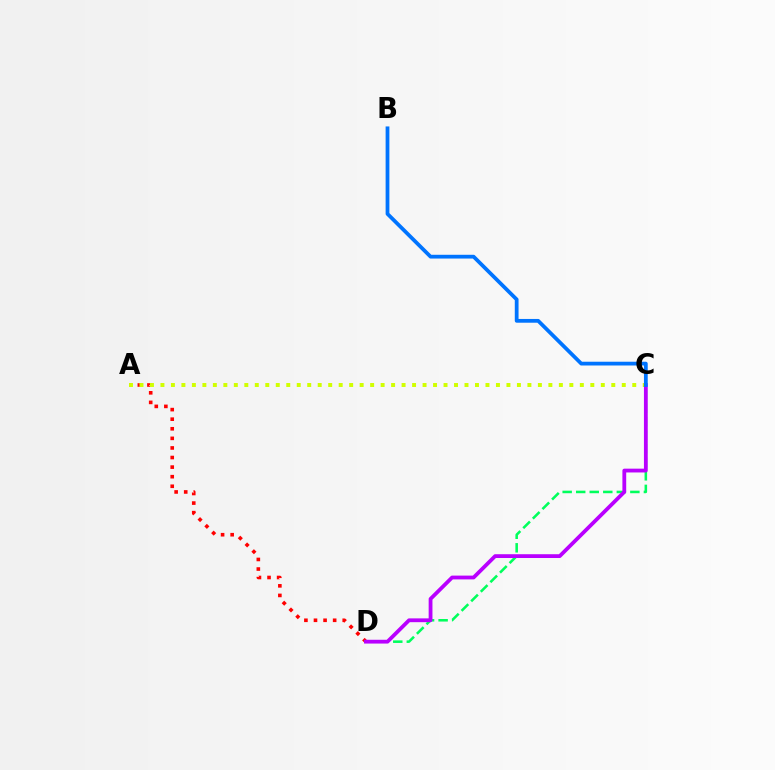{('A', 'D'): [{'color': '#ff0000', 'line_style': 'dotted', 'thickness': 2.6}], ('A', 'C'): [{'color': '#d1ff00', 'line_style': 'dotted', 'thickness': 2.85}], ('C', 'D'): [{'color': '#00ff5c', 'line_style': 'dashed', 'thickness': 1.84}, {'color': '#b900ff', 'line_style': 'solid', 'thickness': 2.73}], ('B', 'C'): [{'color': '#0074ff', 'line_style': 'solid', 'thickness': 2.71}]}